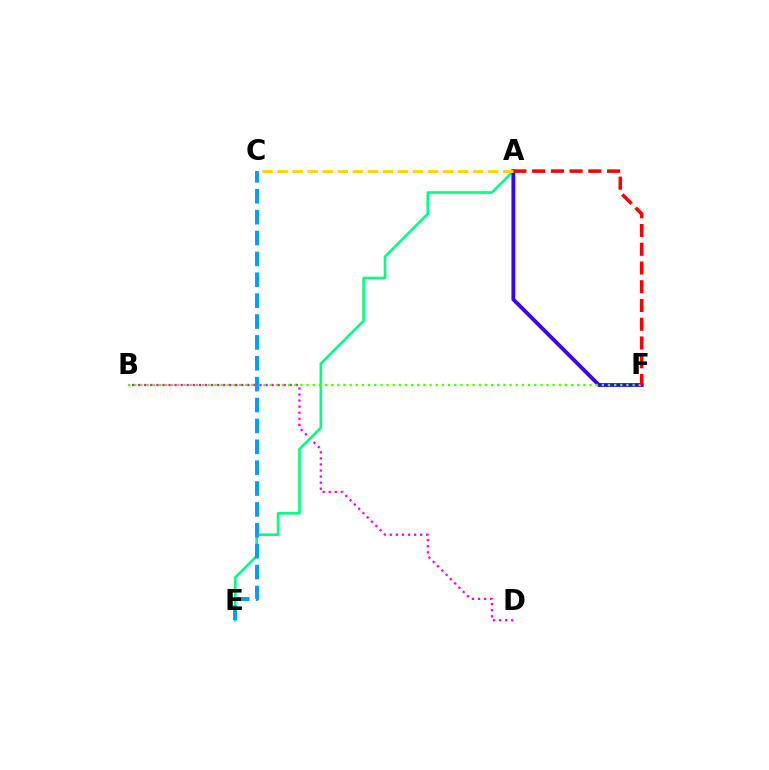{('B', 'D'): [{'color': '#ff00ed', 'line_style': 'dotted', 'thickness': 1.65}], ('A', 'E'): [{'color': '#00ff86', 'line_style': 'solid', 'thickness': 1.89}], ('A', 'F'): [{'color': '#3700ff', 'line_style': 'solid', 'thickness': 2.73}, {'color': '#ff0000', 'line_style': 'dashed', 'thickness': 2.55}], ('B', 'F'): [{'color': '#4fff00', 'line_style': 'dotted', 'thickness': 1.67}], ('C', 'E'): [{'color': '#009eff', 'line_style': 'dashed', 'thickness': 2.84}], ('A', 'C'): [{'color': '#ffd500', 'line_style': 'dashed', 'thickness': 2.04}]}